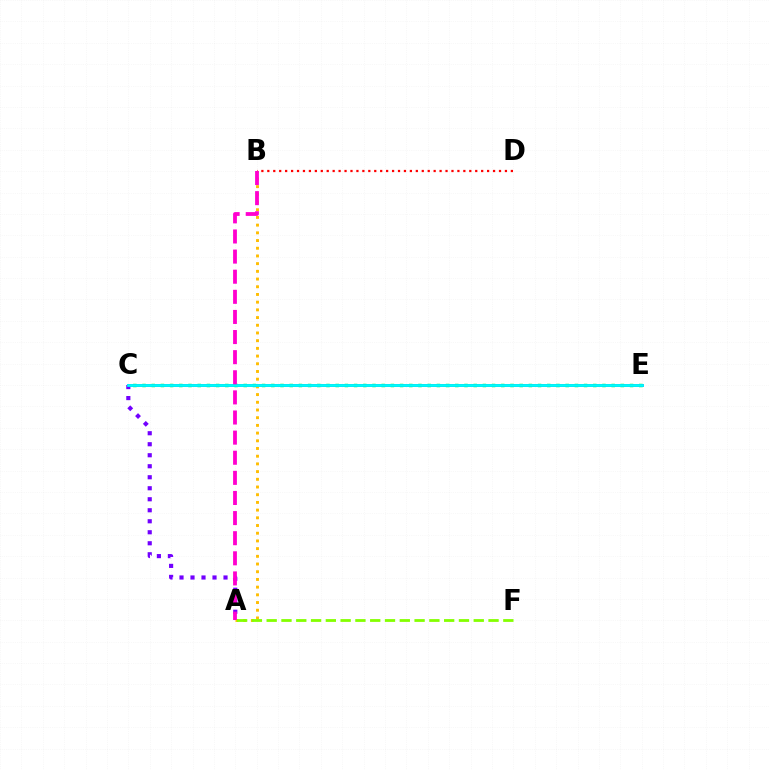{('A', 'C'): [{'color': '#7200ff', 'line_style': 'dotted', 'thickness': 2.99}], ('B', 'D'): [{'color': '#ff0000', 'line_style': 'dotted', 'thickness': 1.61}], ('C', 'E'): [{'color': '#00ff39', 'line_style': 'dotted', 'thickness': 2.5}, {'color': '#004bff', 'line_style': 'solid', 'thickness': 1.93}, {'color': '#00fff6', 'line_style': 'solid', 'thickness': 1.97}], ('A', 'B'): [{'color': '#ffbd00', 'line_style': 'dotted', 'thickness': 2.09}, {'color': '#ff00cf', 'line_style': 'dashed', 'thickness': 2.73}], ('A', 'F'): [{'color': '#84ff00', 'line_style': 'dashed', 'thickness': 2.01}]}